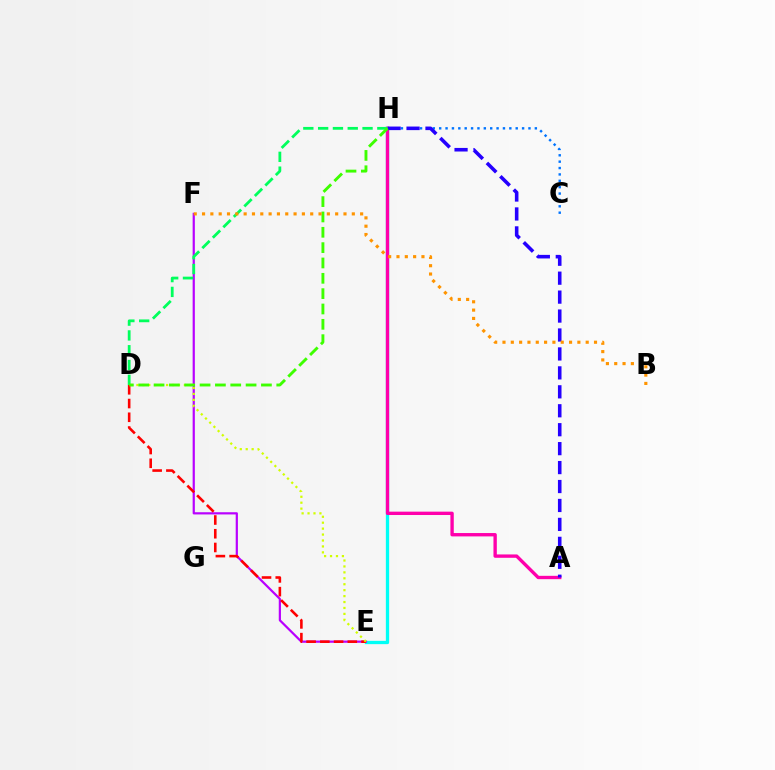{('E', 'H'): [{'color': '#00fff6', 'line_style': 'solid', 'thickness': 2.37}], ('A', 'H'): [{'color': '#ff00ac', 'line_style': 'solid', 'thickness': 2.42}, {'color': '#2500ff', 'line_style': 'dashed', 'thickness': 2.57}], ('E', 'F'): [{'color': '#b900ff', 'line_style': 'solid', 'thickness': 1.59}], ('C', 'H'): [{'color': '#0074ff', 'line_style': 'dotted', 'thickness': 1.73}], ('D', 'E'): [{'color': '#ff0000', 'line_style': 'dashed', 'thickness': 1.87}, {'color': '#d1ff00', 'line_style': 'dotted', 'thickness': 1.61}], ('D', 'H'): [{'color': '#00ff5c', 'line_style': 'dashed', 'thickness': 2.01}, {'color': '#3dff00', 'line_style': 'dashed', 'thickness': 2.08}], ('B', 'F'): [{'color': '#ff9400', 'line_style': 'dotted', 'thickness': 2.26}]}